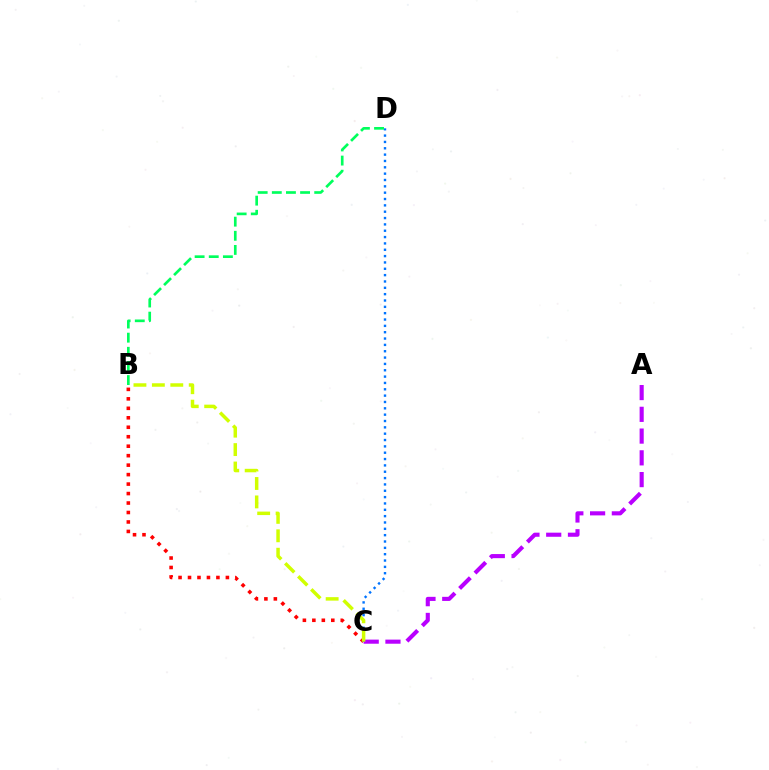{('B', 'C'): [{'color': '#ff0000', 'line_style': 'dotted', 'thickness': 2.57}, {'color': '#d1ff00', 'line_style': 'dashed', 'thickness': 2.5}], ('A', 'C'): [{'color': '#b900ff', 'line_style': 'dashed', 'thickness': 2.96}], ('C', 'D'): [{'color': '#0074ff', 'line_style': 'dotted', 'thickness': 1.72}], ('B', 'D'): [{'color': '#00ff5c', 'line_style': 'dashed', 'thickness': 1.92}]}